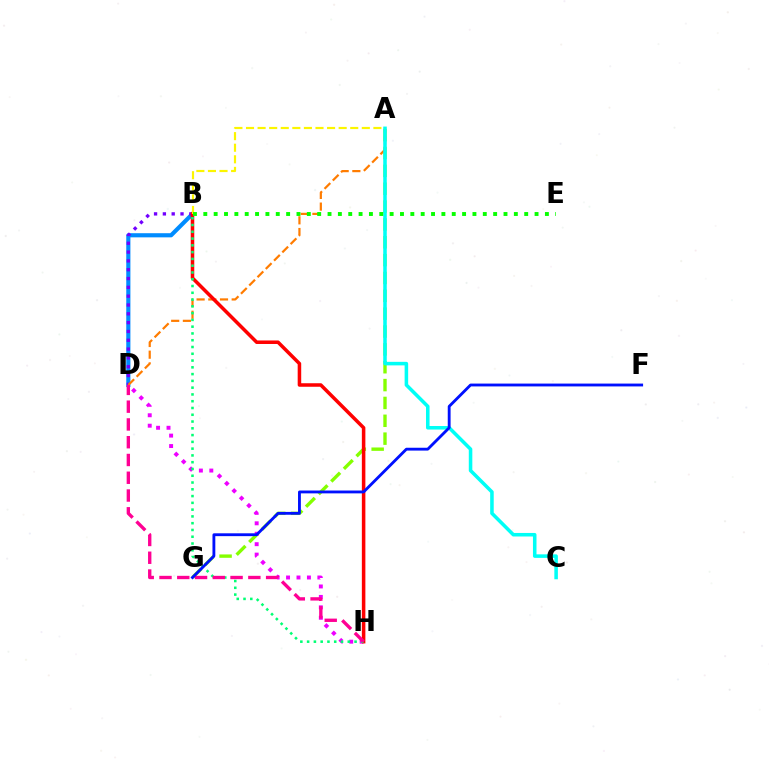{('B', 'D'): [{'color': '#008cff', 'line_style': 'solid', 'thickness': 2.98}, {'color': '#7200ff', 'line_style': 'dotted', 'thickness': 2.4}], ('A', 'G'): [{'color': '#84ff00', 'line_style': 'dashed', 'thickness': 2.43}], ('D', 'H'): [{'color': '#ee00ff', 'line_style': 'dotted', 'thickness': 2.84}, {'color': '#ff0094', 'line_style': 'dashed', 'thickness': 2.41}], ('A', 'D'): [{'color': '#ff7c00', 'line_style': 'dashed', 'thickness': 1.59}], ('B', 'H'): [{'color': '#ff0000', 'line_style': 'solid', 'thickness': 2.54}, {'color': '#00ff74', 'line_style': 'dotted', 'thickness': 1.84}], ('A', 'C'): [{'color': '#00fff6', 'line_style': 'solid', 'thickness': 2.55}], ('F', 'G'): [{'color': '#0010ff', 'line_style': 'solid', 'thickness': 2.05}], ('A', 'B'): [{'color': '#fcf500', 'line_style': 'dashed', 'thickness': 1.57}], ('B', 'E'): [{'color': '#08ff00', 'line_style': 'dotted', 'thickness': 2.81}]}